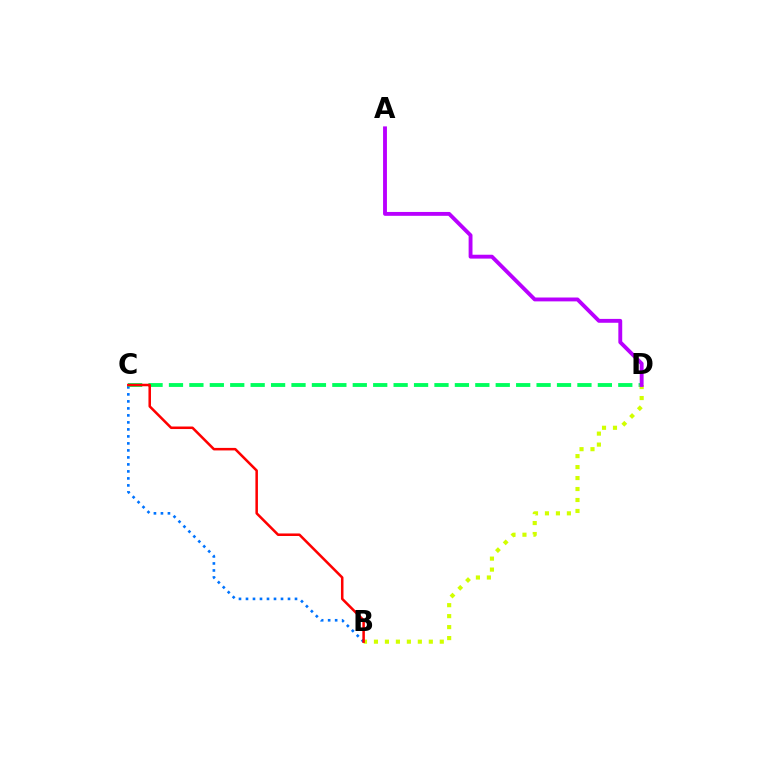{('B', 'C'): [{'color': '#0074ff', 'line_style': 'dotted', 'thickness': 1.9}, {'color': '#ff0000', 'line_style': 'solid', 'thickness': 1.82}], ('C', 'D'): [{'color': '#00ff5c', 'line_style': 'dashed', 'thickness': 2.77}], ('B', 'D'): [{'color': '#d1ff00', 'line_style': 'dotted', 'thickness': 2.98}], ('A', 'D'): [{'color': '#b900ff', 'line_style': 'solid', 'thickness': 2.79}]}